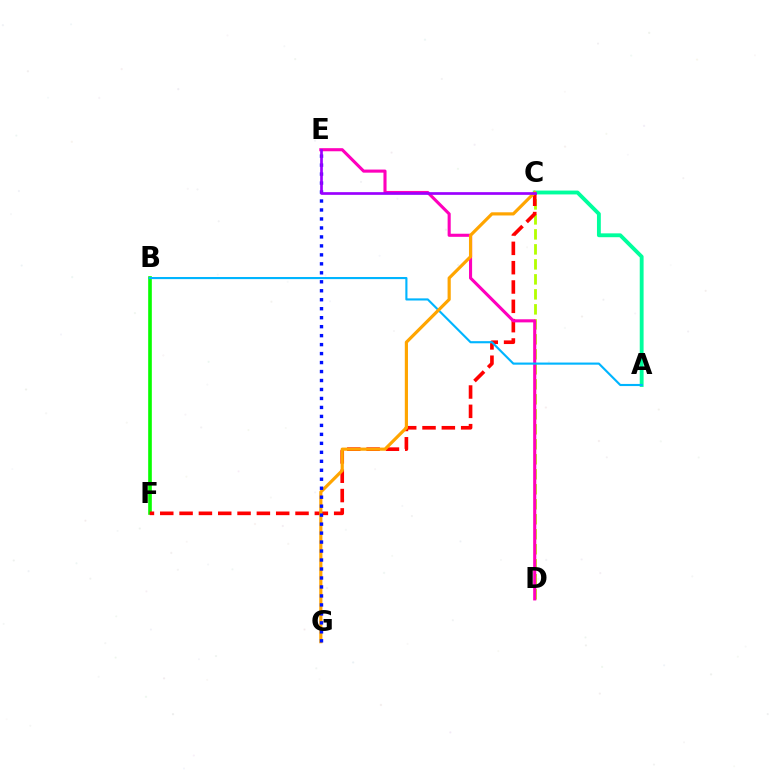{('B', 'F'): [{'color': '#08ff00', 'line_style': 'solid', 'thickness': 2.62}], ('C', 'D'): [{'color': '#b3ff00', 'line_style': 'dashed', 'thickness': 2.04}], ('A', 'C'): [{'color': '#00ff9d', 'line_style': 'solid', 'thickness': 2.78}], ('C', 'F'): [{'color': '#ff0000', 'line_style': 'dashed', 'thickness': 2.63}], ('D', 'E'): [{'color': '#ff00bd', 'line_style': 'solid', 'thickness': 2.23}], ('A', 'B'): [{'color': '#00b5ff', 'line_style': 'solid', 'thickness': 1.53}], ('C', 'G'): [{'color': '#ffa500', 'line_style': 'solid', 'thickness': 2.29}], ('E', 'G'): [{'color': '#0010ff', 'line_style': 'dotted', 'thickness': 2.44}], ('C', 'E'): [{'color': '#9b00ff', 'line_style': 'solid', 'thickness': 1.93}]}